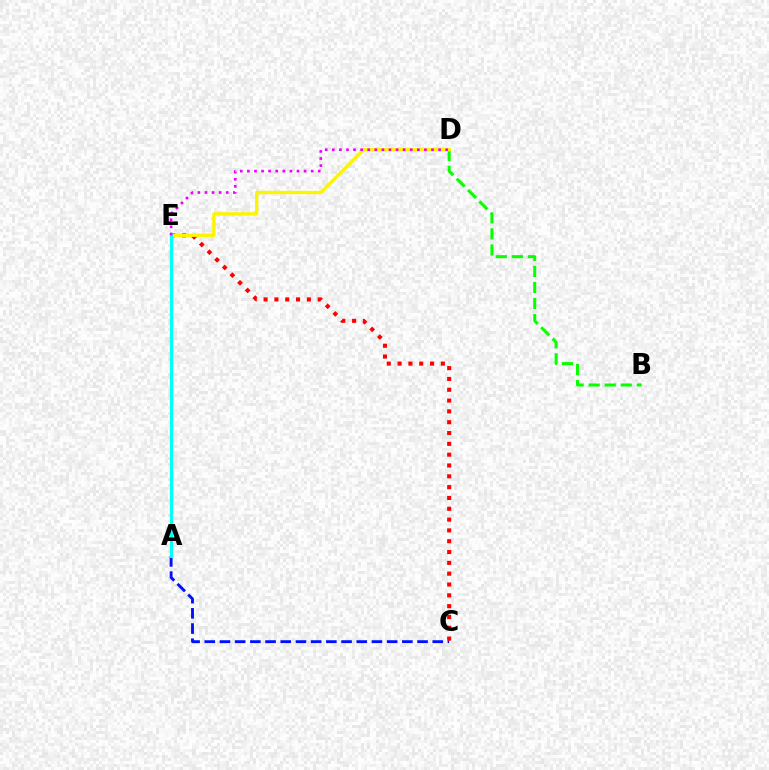{('A', 'C'): [{'color': '#0010ff', 'line_style': 'dashed', 'thickness': 2.06}], ('C', 'E'): [{'color': '#ff0000', 'line_style': 'dotted', 'thickness': 2.94}], ('B', 'D'): [{'color': '#08ff00', 'line_style': 'dashed', 'thickness': 2.18}], ('D', 'E'): [{'color': '#fcf500', 'line_style': 'solid', 'thickness': 2.41}, {'color': '#ee00ff', 'line_style': 'dotted', 'thickness': 1.93}], ('A', 'E'): [{'color': '#00fff6', 'line_style': 'solid', 'thickness': 2.28}]}